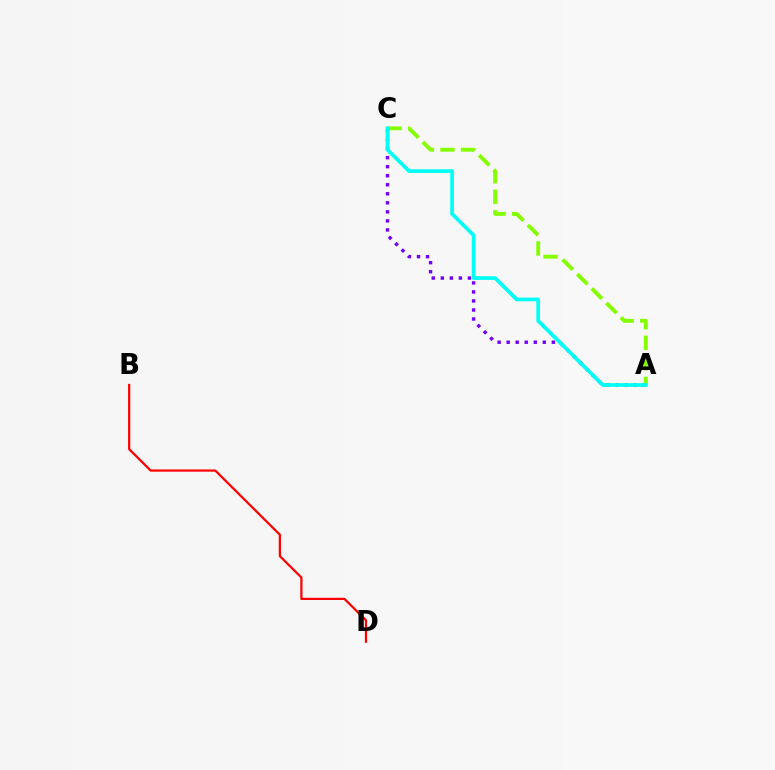{('A', 'C'): [{'color': '#7200ff', 'line_style': 'dotted', 'thickness': 2.45}, {'color': '#84ff00', 'line_style': 'dashed', 'thickness': 2.79}, {'color': '#00fff6', 'line_style': 'solid', 'thickness': 2.68}], ('B', 'D'): [{'color': '#ff0000', 'line_style': 'solid', 'thickness': 1.6}]}